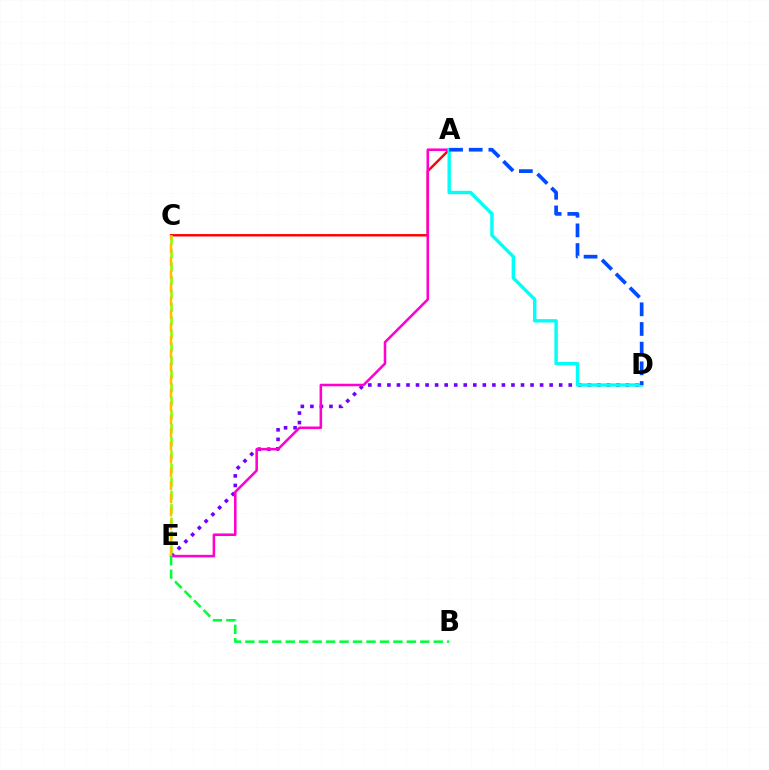{('A', 'C'): [{'color': '#ff0000', 'line_style': 'solid', 'thickness': 1.74}], ('D', 'E'): [{'color': '#7200ff', 'line_style': 'dotted', 'thickness': 2.59}], ('A', 'E'): [{'color': '#ff00cf', 'line_style': 'solid', 'thickness': 1.84}], ('C', 'E'): [{'color': '#84ff00', 'line_style': 'dashed', 'thickness': 1.82}, {'color': '#ffbd00', 'line_style': 'dashed', 'thickness': 1.79}], ('A', 'D'): [{'color': '#00fff6', 'line_style': 'solid', 'thickness': 2.45}, {'color': '#004bff', 'line_style': 'dashed', 'thickness': 2.67}], ('B', 'E'): [{'color': '#00ff39', 'line_style': 'dashed', 'thickness': 1.83}]}